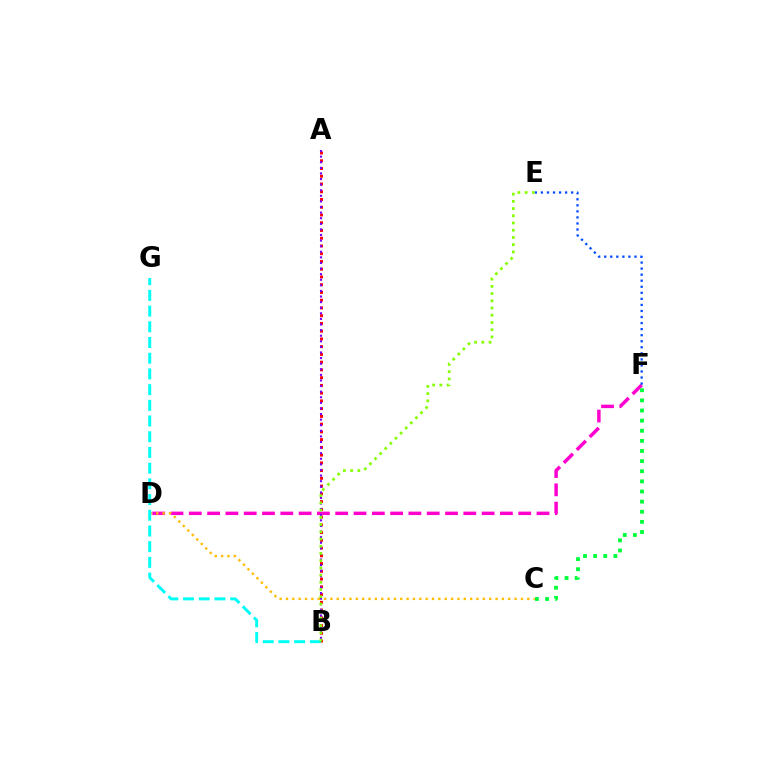{('D', 'F'): [{'color': '#ff00cf', 'line_style': 'dashed', 'thickness': 2.49}], ('C', 'F'): [{'color': '#00ff39', 'line_style': 'dotted', 'thickness': 2.75}], ('E', 'F'): [{'color': '#004bff', 'line_style': 'dotted', 'thickness': 1.64}], ('C', 'D'): [{'color': '#ffbd00', 'line_style': 'dotted', 'thickness': 1.73}], ('A', 'B'): [{'color': '#ff0000', 'line_style': 'dotted', 'thickness': 2.1}, {'color': '#7200ff', 'line_style': 'dotted', 'thickness': 1.52}], ('B', 'G'): [{'color': '#00fff6', 'line_style': 'dashed', 'thickness': 2.13}], ('B', 'E'): [{'color': '#84ff00', 'line_style': 'dotted', 'thickness': 1.96}]}